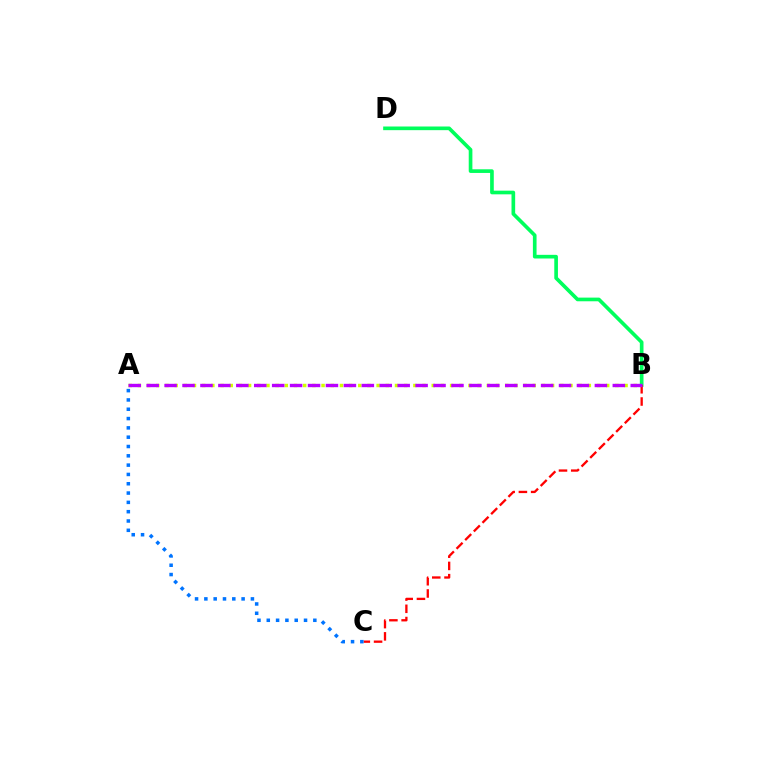{('B', 'D'): [{'color': '#00ff5c', 'line_style': 'solid', 'thickness': 2.64}], ('B', 'C'): [{'color': '#ff0000', 'line_style': 'dashed', 'thickness': 1.66}], ('A', 'B'): [{'color': '#d1ff00', 'line_style': 'dotted', 'thickness': 2.49}, {'color': '#b900ff', 'line_style': 'dashed', 'thickness': 2.44}], ('A', 'C'): [{'color': '#0074ff', 'line_style': 'dotted', 'thickness': 2.53}]}